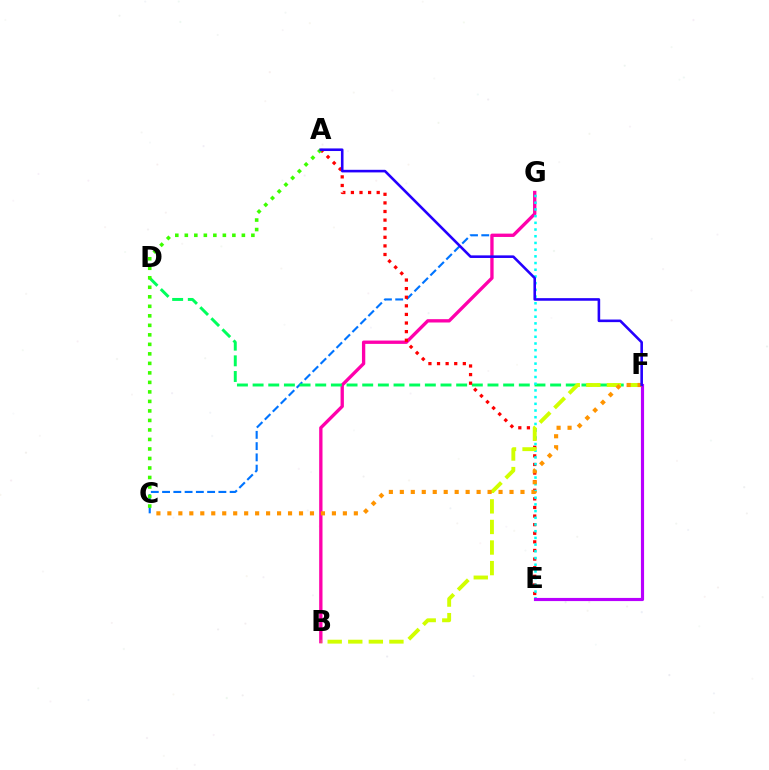{('C', 'G'): [{'color': '#0074ff', 'line_style': 'dashed', 'thickness': 1.53}], ('B', 'G'): [{'color': '#ff00ac', 'line_style': 'solid', 'thickness': 2.4}], ('D', 'F'): [{'color': '#00ff5c', 'line_style': 'dashed', 'thickness': 2.13}], ('A', 'E'): [{'color': '#ff0000', 'line_style': 'dotted', 'thickness': 2.34}], ('E', 'G'): [{'color': '#00fff6', 'line_style': 'dotted', 'thickness': 1.82}], ('B', 'F'): [{'color': '#d1ff00', 'line_style': 'dashed', 'thickness': 2.8}], ('E', 'F'): [{'color': '#b900ff', 'line_style': 'solid', 'thickness': 2.27}], ('A', 'C'): [{'color': '#3dff00', 'line_style': 'dotted', 'thickness': 2.58}], ('C', 'F'): [{'color': '#ff9400', 'line_style': 'dotted', 'thickness': 2.98}], ('A', 'F'): [{'color': '#2500ff', 'line_style': 'solid', 'thickness': 1.87}]}